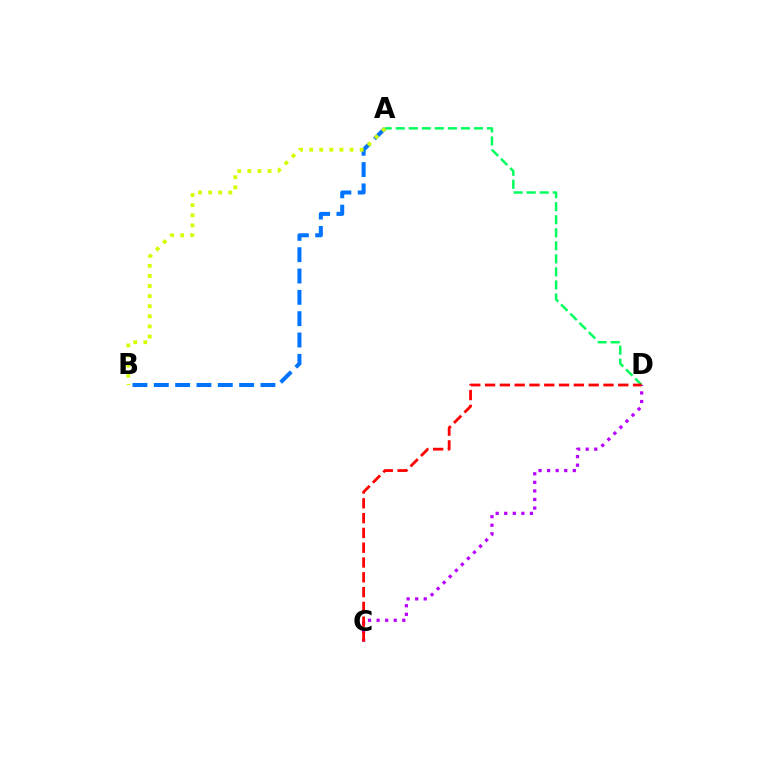{('C', 'D'): [{'color': '#b900ff', 'line_style': 'dotted', 'thickness': 2.33}, {'color': '#ff0000', 'line_style': 'dashed', 'thickness': 2.01}], ('A', 'D'): [{'color': '#00ff5c', 'line_style': 'dashed', 'thickness': 1.77}], ('A', 'B'): [{'color': '#0074ff', 'line_style': 'dashed', 'thickness': 2.9}, {'color': '#d1ff00', 'line_style': 'dotted', 'thickness': 2.74}]}